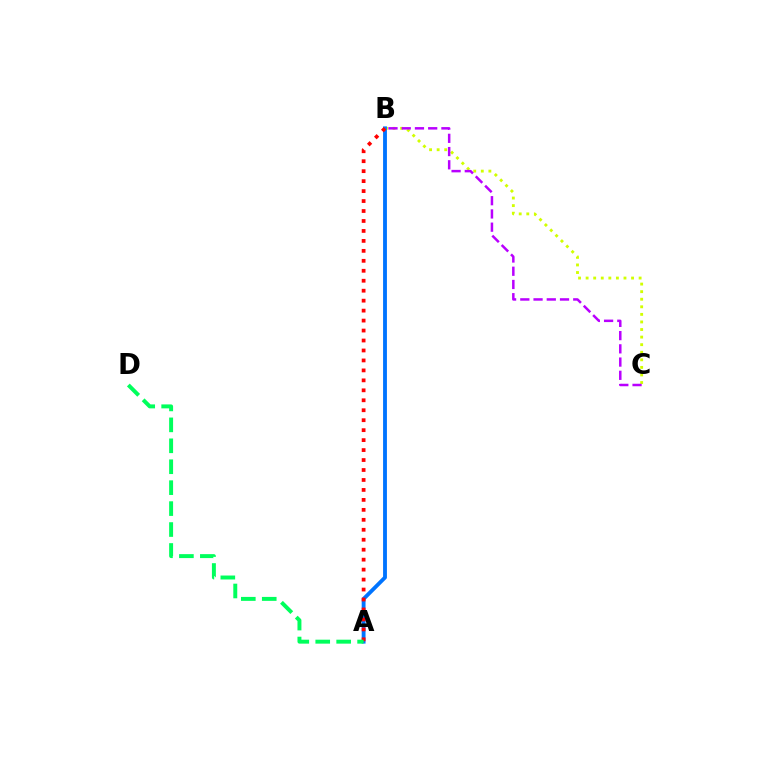{('B', 'C'): [{'color': '#d1ff00', 'line_style': 'dotted', 'thickness': 2.06}, {'color': '#b900ff', 'line_style': 'dashed', 'thickness': 1.8}], ('A', 'B'): [{'color': '#0074ff', 'line_style': 'solid', 'thickness': 2.77}, {'color': '#ff0000', 'line_style': 'dotted', 'thickness': 2.71}], ('A', 'D'): [{'color': '#00ff5c', 'line_style': 'dashed', 'thickness': 2.84}]}